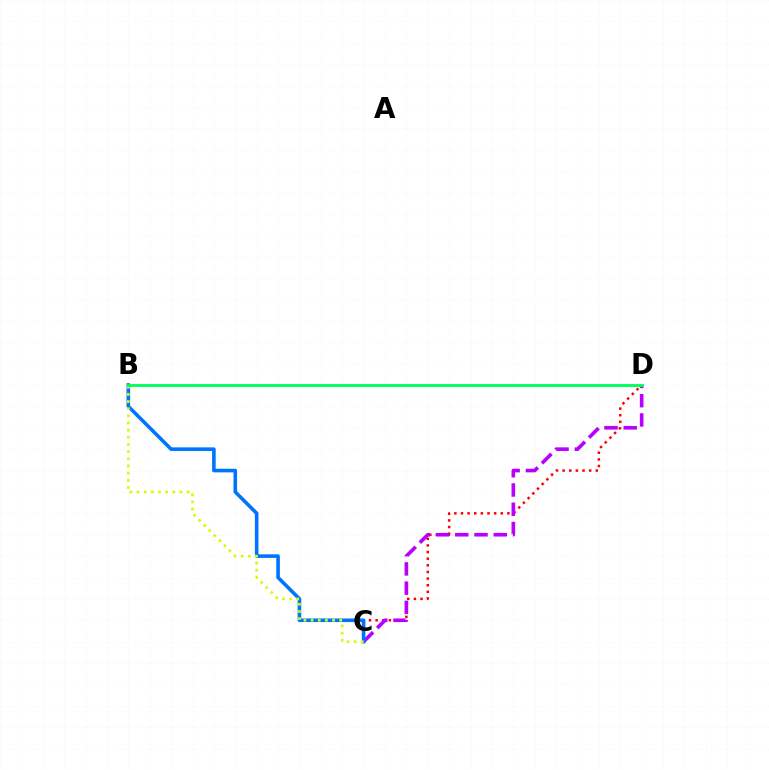{('C', 'D'): [{'color': '#ff0000', 'line_style': 'dotted', 'thickness': 1.8}, {'color': '#b900ff', 'line_style': 'dashed', 'thickness': 2.62}], ('B', 'C'): [{'color': '#0074ff', 'line_style': 'solid', 'thickness': 2.59}, {'color': '#d1ff00', 'line_style': 'dotted', 'thickness': 1.94}], ('B', 'D'): [{'color': '#00ff5c', 'line_style': 'solid', 'thickness': 2.07}]}